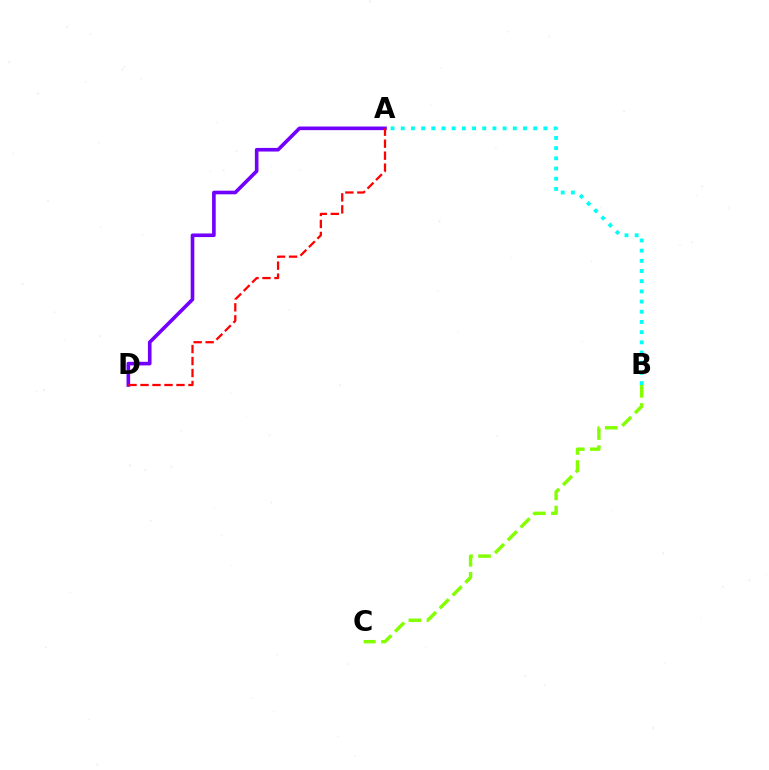{('A', 'D'): [{'color': '#7200ff', 'line_style': 'solid', 'thickness': 2.6}, {'color': '#ff0000', 'line_style': 'dashed', 'thickness': 1.63}], ('A', 'B'): [{'color': '#00fff6', 'line_style': 'dotted', 'thickness': 2.77}], ('B', 'C'): [{'color': '#84ff00', 'line_style': 'dashed', 'thickness': 2.46}]}